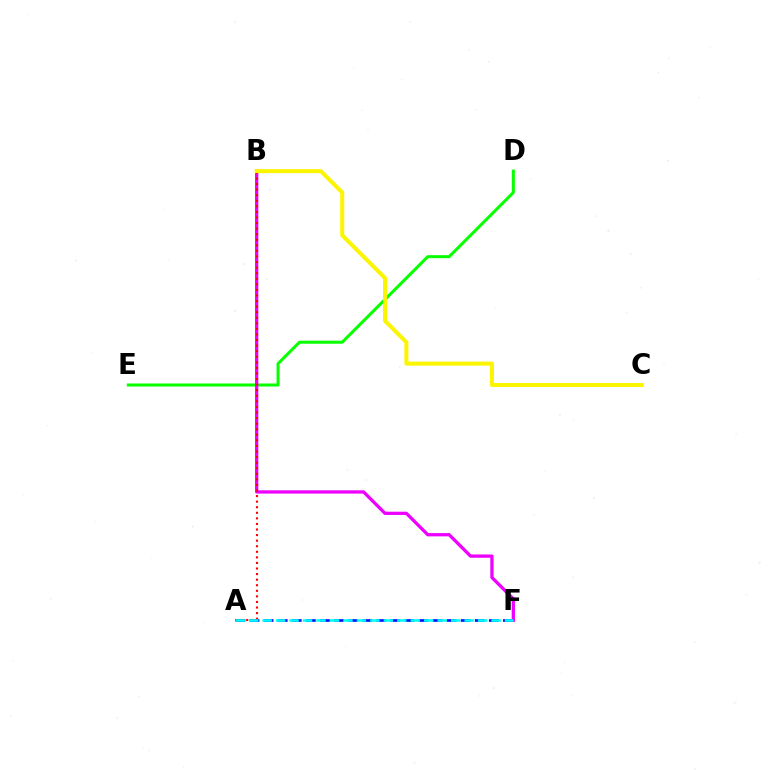{('A', 'F'): [{'color': '#0010ff', 'line_style': 'dashed', 'thickness': 1.91}, {'color': '#00fff6', 'line_style': 'dashed', 'thickness': 1.83}], ('D', 'E'): [{'color': '#08ff00', 'line_style': 'solid', 'thickness': 2.18}], ('B', 'F'): [{'color': '#ee00ff', 'line_style': 'solid', 'thickness': 2.36}], ('A', 'B'): [{'color': '#ff0000', 'line_style': 'dotted', 'thickness': 1.51}], ('B', 'C'): [{'color': '#fcf500', 'line_style': 'solid', 'thickness': 2.89}]}